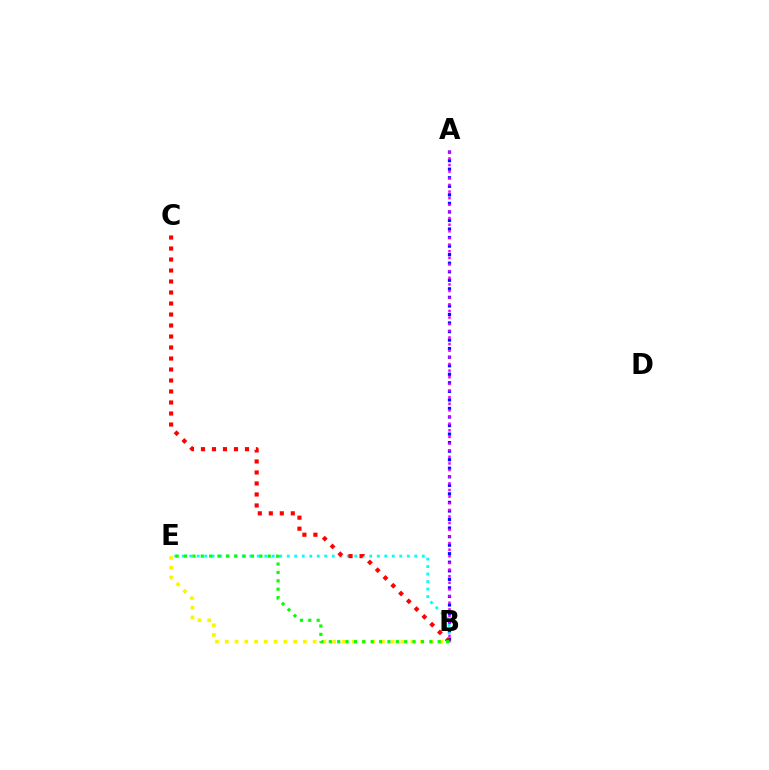{('B', 'E'): [{'color': '#00fff6', 'line_style': 'dotted', 'thickness': 2.04}, {'color': '#fcf500', 'line_style': 'dotted', 'thickness': 2.65}, {'color': '#08ff00', 'line_style': 'dotted', 'thickness': 2.28}], ('A', 'B'): [{'color': '#0010ff', 'line_style': 'dotted', 'thickness': 2.32}, {'color': '#ee00ff', 'line_style': 'dotted', 'thickness': 1.8}], ('B', 'C'): [{'color': '#ff0000', 'line_style': 'dotted', 'thickness': 2.99}]}